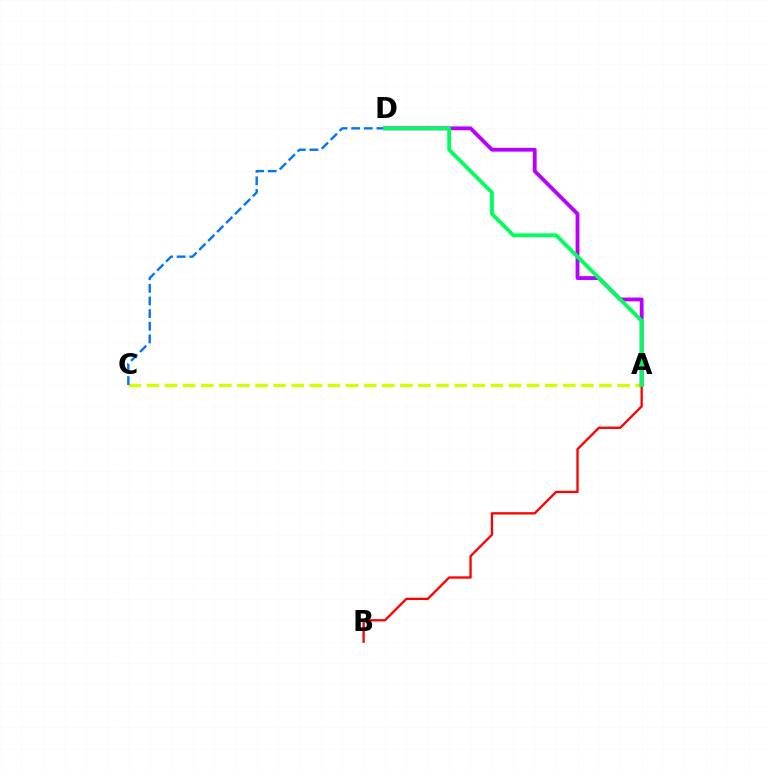{('A', 'C'): [{'color': '#d1ff00', 'line_style': 'dashed', 'thickness': 2.46}], ('A', 'B'): [{'color': '#ff0000', 'line_style': 'solid', 'thickness': 1.67}], ('A', 'D'): [{'color': '#b900ff', 'line_style': 'solid', 'thickness': 2.76}, {'color': '#00ff5c', 'line_style': 'solid', 'thickness': 2.77}], ('C', 'D'): [{'color': '#0074ff', 'line_style': 'dashed', 'thickness': 1.72}]}